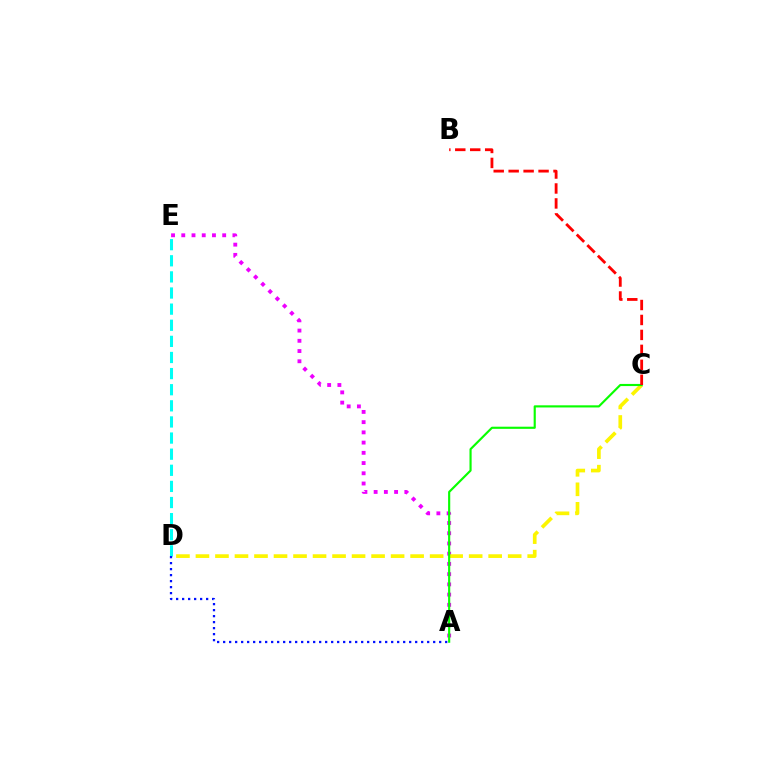{('D', 'E'): [{'color': '#00fff6', 'line_style': 'dashed', 'thickness': 2.19}], ('A', 'E'): [{'color': '#ee00ff', 'line_style': 'dotted', 'thickness': 2.78}], ('C', 'D'): [{'color': '#fcf500', 'line_style': 'dashed', 'thickness': 2.65}], ('A', 'C'): [{'color': '#08ff00', 'line_style': 'solid', 'thickness': 1.55}], ('A', 'D'): [{'color': '#0010ff', 'line_style': 'dotted', 'thickness': 1.63}], ('B', 'C'): [{'color': '#ff0000', 'line_style': 'dashed', 'thickness': 2.03}]}